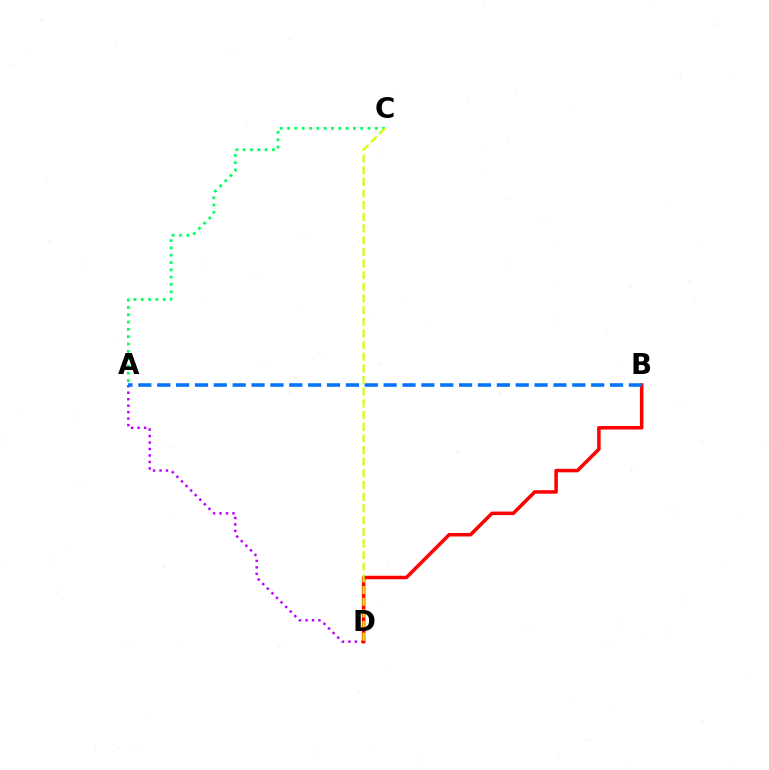{('A', 'D'): [{'color': '#b900ff', 'line_style': 'dotted', 'thickness': 1.76}], ('B', 'D'): [{'color': '#ff0000', 'line_style': 'solid', 'thickness': 2.53}], ('A', 'C'): [{'color': '#00ff5c', 'line_style': 'dotted', 'thickness': 1.99}], ('A', 'B'): [{'color': '#0074ff', 'line_style': 'dashed', 'thickness': 2.56}], ('C', 'D'): [{'color': '#d1ff00', 'line_style': 'dashed', 'thickness': 1.58}]}